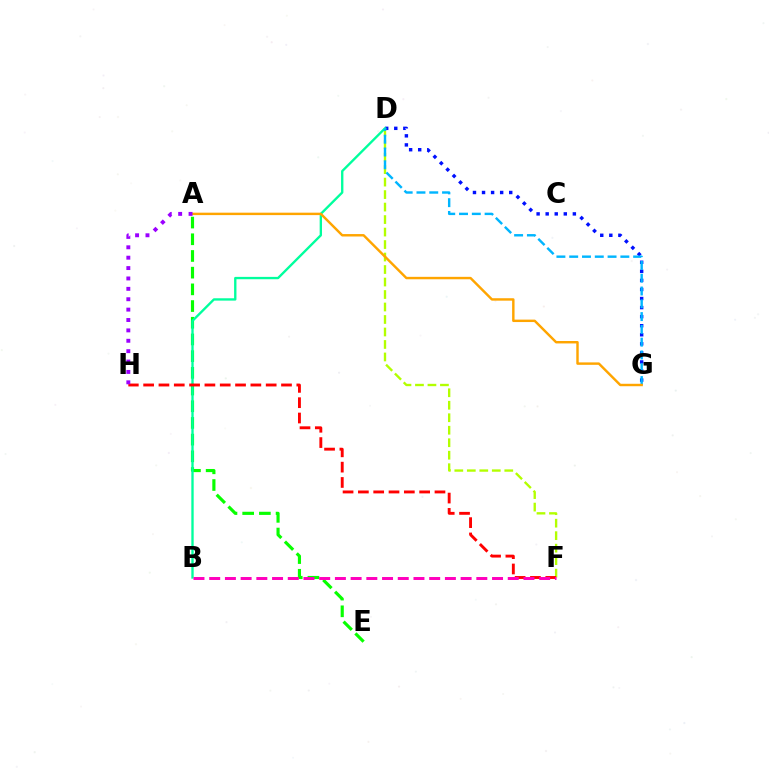{('D', 'G'): [{'color': '#0010ff', 'line_style': 'dotted', 'thickness': 2.46}, {'color': '#00b5ff', 'line_style': 'dashed', 'thickness': 1.74}], ('D', 'F'): [{'color': '#b3ff00', 'line_style': 'dashed', 'thickness': 1.7}], ('A', 'E'): [{'color': '#08ff00', 'line_style': 'dashed', 'thickness': 2.27}], ('B', 'D'): [{'color': '#00ff9d', 'line_style': 'solid', 'thickness': 1.69}], ('F', 'H'): [{'color': '#ff0000', 'line_style': 'dashed', 'thickness': 2.08}], ('B', 'F'): [{'color': '#ff00bd', 'line_style': 'dashed', 'thickness': 2.13}], ('A', 'G'): [{'color': '#ffa500', 'line_style': 'solid', 'thickness': 1.75}], ('A', 'H'): [{'color': '#9b00ff', 'line_style': 'dotted', 'thickness': 2.82}]}